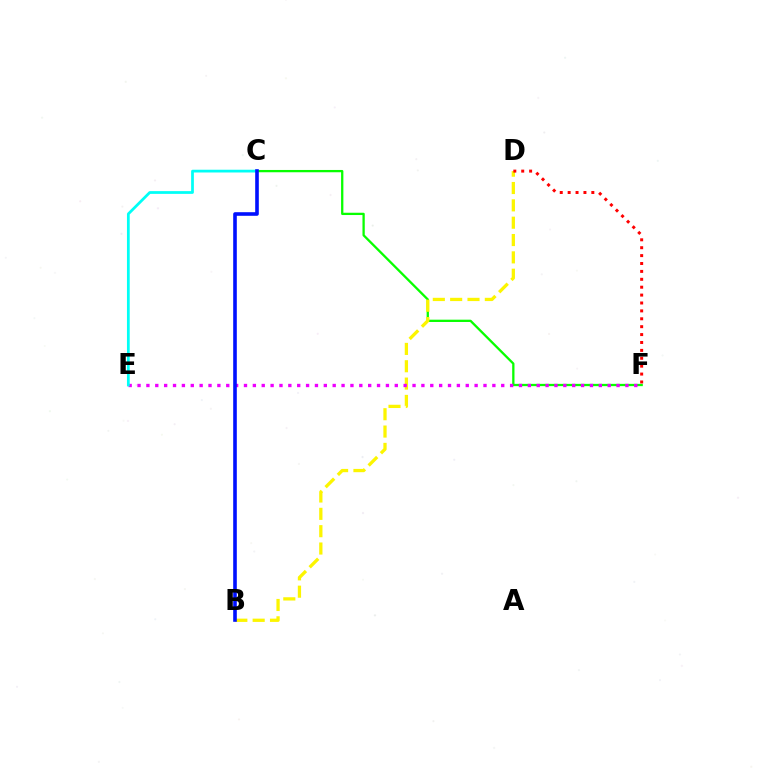{('C', 'F'): [{'color': '#08ff00', 'line_style': 'solid', 'thickness': 1.65}], ('B', 'D'): [{'color': '#fcf500', 'line_style': 'dashed', 'thickness': 2.36}], ('E', 'F'): [{'color': '#ee00ff', 'line_style': 'dotted', 'thickness': 2.41}], ('C', 'E'): [{'color': '#00fff6', 'line_style': 'solid', 'thickness': 1.98}], ('B', 'C'): [{'color': '#0010ff', 'line_style': 'solid', 'thickness': 2.6}], ('D', 'F'): [{'color': '#ff0000', 'line_style': 'dotted', 'thickness': 2.15}]}